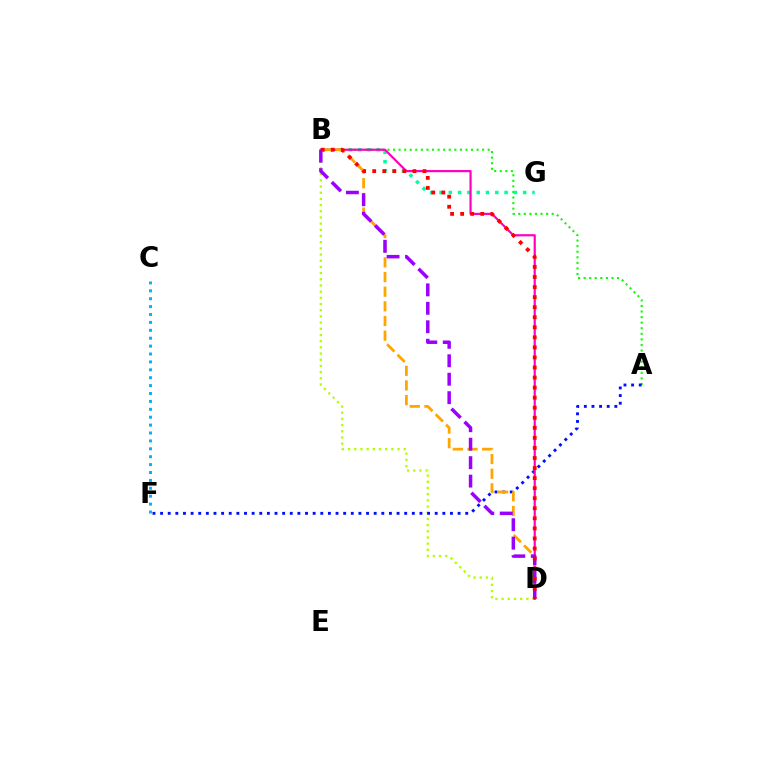{('A', 'B'): [{'color': '#08ff00', 'line_style': 'dotted', 'thickness': 1.51}], ('B', 'G'): [{'color': '#00ff9d', 'line_style': 'dotted', 'thickness': 2.52}], ('B', 'D'): [{'color': '#b3ff00', 'line_style': 'dotted', 'thickness': 1.68}, {'color': '#ff00bd', 'line_style': 'solid', 'thickness': 1.58}, {'color': '#ffa500', 'line_style': 'dashed', 'thickness': 1.99}, {'color': '#9b00ff', 'line_style': 'dashed', 'thickness': 2.51}, {'color': '#ff0000', 'line_style': 'dotted', 'thickness': 2.73}], ('A', 'F'): [{'color': '#0010ff', 'line_style': 'dotted', 'thickness': 2.07}], ('C', 'F'): [{'color': '#00b5ff', 'line_style': 'dotted', 'thickness': 2.15}]}